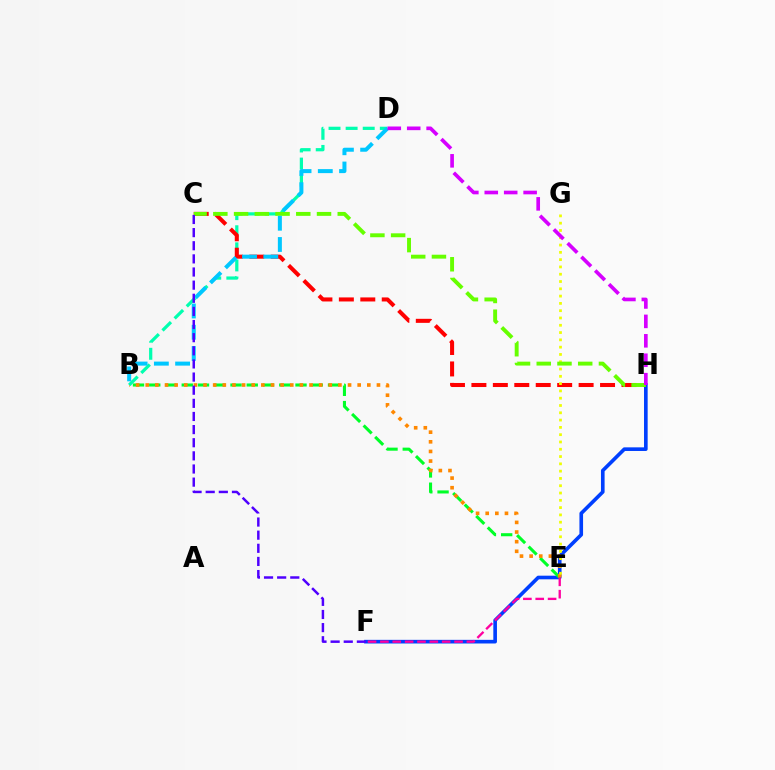{('F', 'H'): [{'color': '#003fff', 'line_style': 'solid', 'thickness': 2.62}], ('B', 'E'): [{'color': '#00ff27', 'line_style': 'dashed', 'thickness': 2.21}, {'color': '#ff8800', 'line_style': 'dotted', 'thickness': 2.62}], ('B', 'D'): [{'color': '#00ffaf', 'line_style': 'dashed', 'thickness': 2.32}, {'color': '#00c7ff', 'line_style': 'dashed', 'thickness': 2.89}], ('C', 'H'): [{'color': '#ff0000', 'line_style': 'dashed', 'thickness': 2.91}, {'color': '#66ff00', 'line_style': 'dashed', 'thickness': 2.82}], ('E', 'F'): [{'color': '#ff00a0', 'line_style': 'dashed', 'thickness': 1.68}], ('E', 'G'): [{'color': '#eeff00', 'line_style': 'dotted', 'thickness': 1.98}], ('D', 'H'): [{'color': '#d600ff', 'line_style': 'dashed', 'thickness': 2.64}], ('C', 'F'): [{'color': '#4f00ff', 'line_style': 'dashed', 'thickness': 1.78}]}